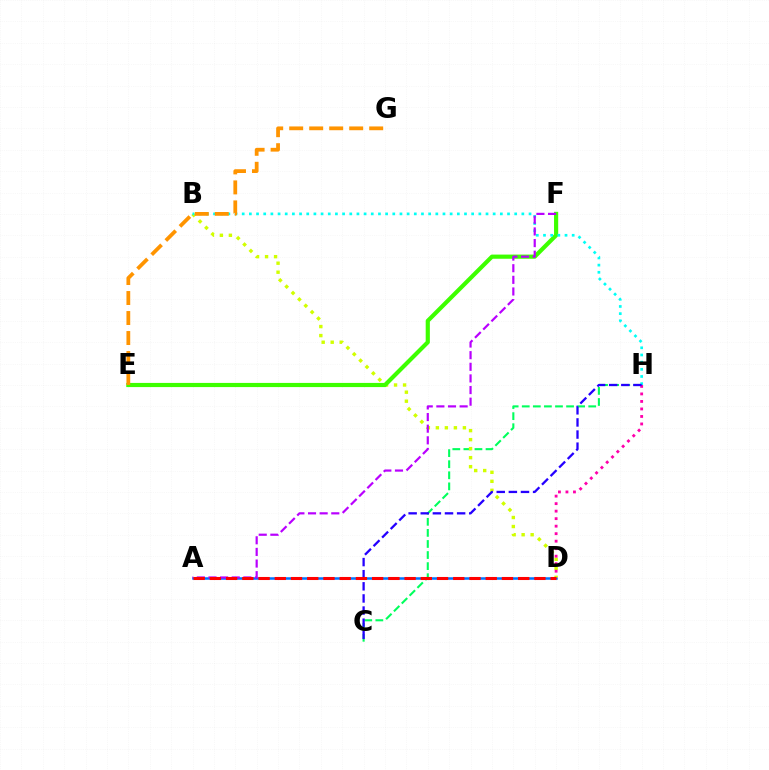{('A', 'D'): [{'color': '#0074ff', 'line_style': 'solid', 'thickness': 1.81}, {'color': '#ff0000', 'line_style': 'dashed', 'thickness': 2.2}], ('C', 'H'): [{'color': '#00ff5c', 'line_style': 'dashed', 'thickness': 1.5}, {'color': '#2500ff', 'line_style': 'dashed', 'thickness': 1.65}], ('B', 'D'): [{'color': '#d1ff00', 'line_style': 'dotted', 'thickness': 2.45}], ('E', 'F'): [{'color': '#3dff00', 'line_style': 'solid', 'thickness': 3.0}], ('B', 'H'): [{'color': '#00fff6', 'line_style': 'dotted', 'thickness': 1.95}], ('A', 'F'): [{'color': '#b900ff', 'line_style': 'dashed', 'thickness': 1.58}], ('D', 'H'): [{'color': '#ff00ac', 'line_style': 'dotted', 'thickness': 2.04}], ('E', 'G'): [{'color': '#ff9400', 'line_style': 'dashed', 'thickness': 2.72}]}